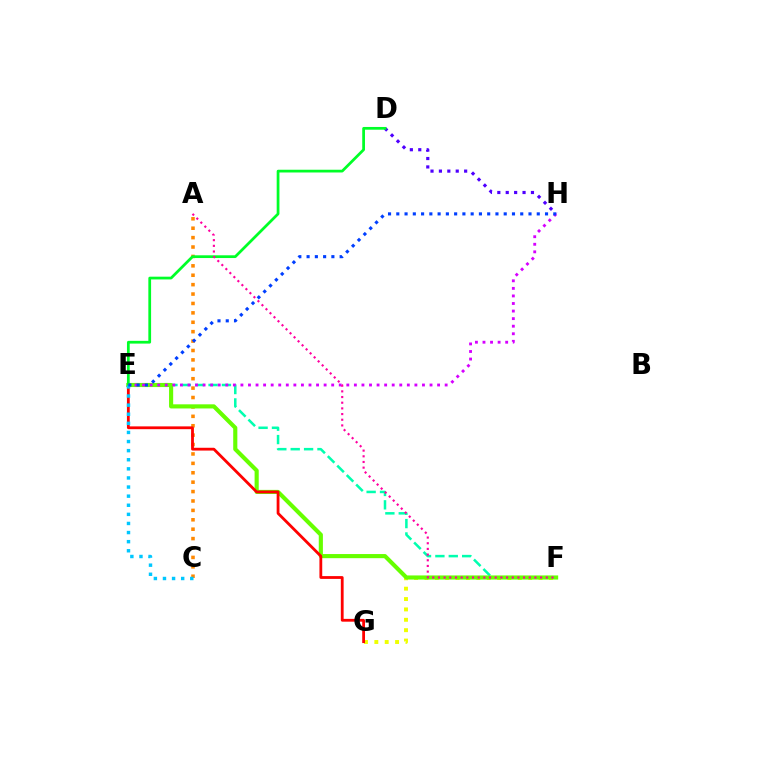{('A', 'C'): [{'color': '#ff8800', 'line_style': 'dotted', 'thickness': 2.56}], ('E', 'F'): [{'color': '#00ffaf', 'line_style': 'dashed', 'thickness': 1.82}, {'color': '#66ff00', 'line_style': 'solid', 'thickness': 2.97}], ('F', 'G'): [{'color': '#eeff00', 'line_style': 'dotted', 'thickness': 2.82}], ('D', 'H'): [{'color': '#4f00ff', 'line_style': 'dotted', 'thickness': 2.28}], ('E', 'H'): [{'color': '#d600ff', 'line_style': 'dotted', 'thickness': 2.06}, {'color': '#003fff', 'line_style': 'dotted', 'thickness': 2.25}], ('E', 'G'): [{'color': '#ff0000', 'line_style': 'solid', 'thickness': 2.01}], ('D', 'E'): [{'color': '#00ff27', 'line_style': 'solid', 'thickness': 1.98}], ('A', 'F'): [{'color': '#ff00a0', 'line_style': 'dotted', 'thickness': 1.54}], ('C', 'E'): [{'color': '#00c7ff', 'line_style': 'dotted', 'thickness': 2.47}]}